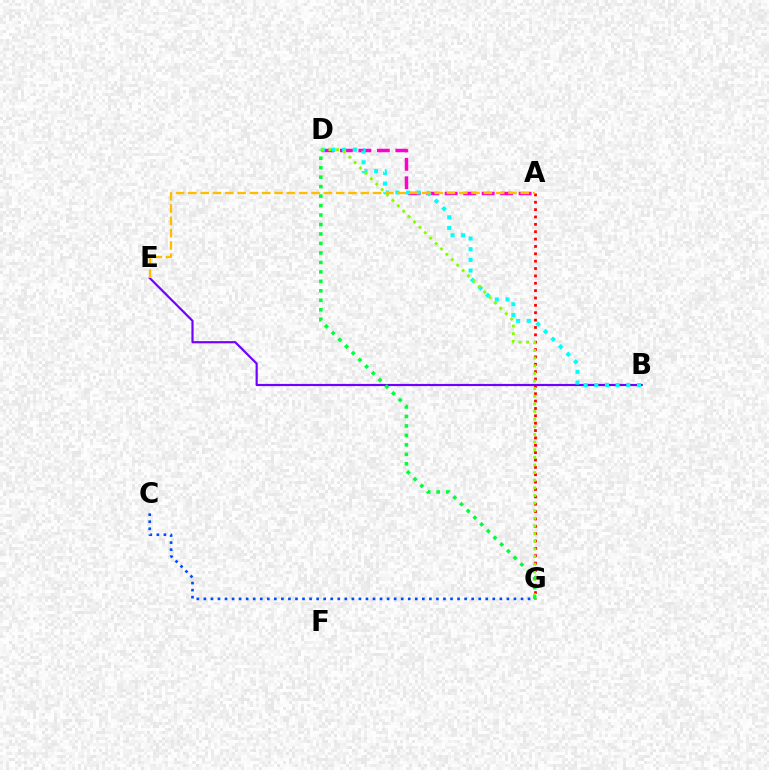{('A', 'G'): [{'color': '#ff0000', 'line_style': 'dotted', 'thickness': 2.0}], ('A', 'D'): [{'color': '#ff00cf', 'line_style': 'dashed', 'thickness': 2.51}], ('B', 'E'): [{'color': '#7200ff', 'line_style': 'solid', 'thickness': 1.57}], ('B', 'D'): [{'color': '#00fff6', 'line_style': 'dotted', 'thickness': 2.9}], ('D', 'G'): [{'color': '#84ff00', 'line_style': 'dotted', 'thickness': 2.07}, {'color': '#00ff39', 'line_style': 'dotted', 'thickness': 2.57}], ('C', 'G'): [{'color': '#004bff', 'line_style': 'dotted', 'thickness': 1.91}], ('A', 'E'): [{'color': '#ffbd00', 'line_style': 'dashed', 'thickness': 1.67}]}